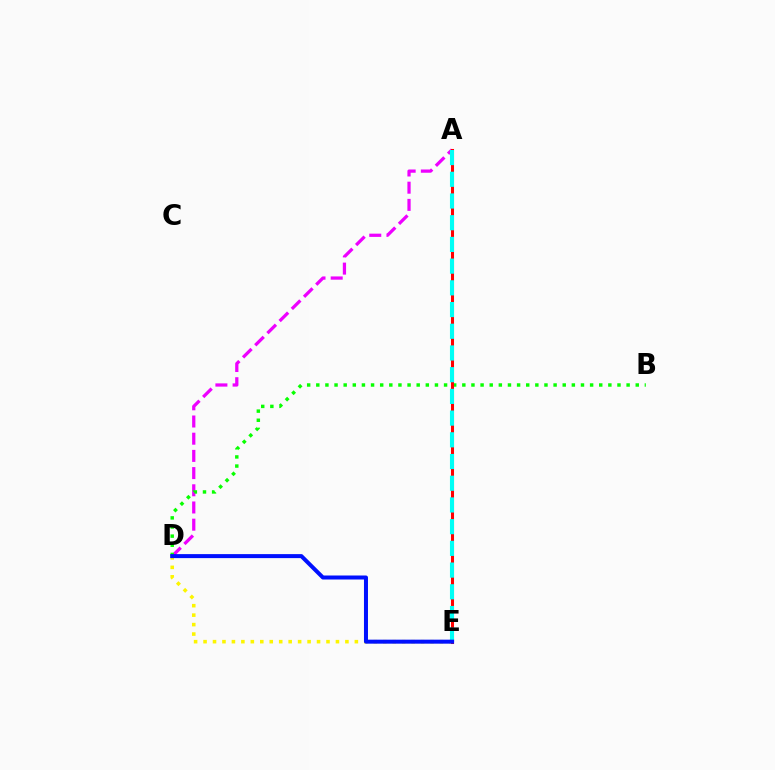{('D', 'E'): [{'color': '#fcf500', 'line_style': 'dotted', 'thickness': 2.57}, {'color': '#0010ff', 'line_style': 'solid', 'thickness': 2.88}], ('A', 'D'): [{'color': '#ee00ff', 'line_style': 'dashed', 'thickness': 2.34}], ('B', 'D'): [{'color': '#08ff00', 'line_style': 'dotted', 'thickness': 2.48}], ('A', 'E'): [{'color': '#ff0000', 'line_style': 'solid', 'thickness': 2.19}, {'color': '#00fff6', 'line_style': 'dashed', 'thickness': 2.95}]}